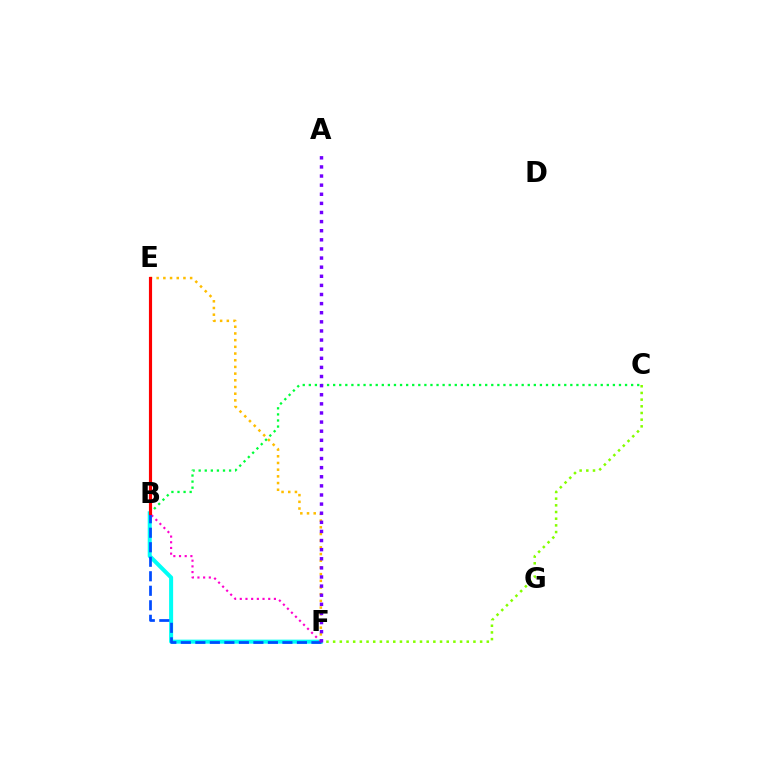{('B', 'F'): [{'color': '#00fff6', 'line_style': 'solid', 'thickness': 2.9}, {'color': '#ff00cf', 'line_style': 'dotted', 'thickness': 1.55}], ('E', 'F'): [{'color': '#ffbd00', 'line_style': 'dotted', 'thickness': 1.82}, {'color': '#004bff', 'line_style': 'dashed', 'thickness': 1.97}], ('C', 'F'): [{'color': '#84ff00', 'line_style': 'dotted', 'thickness': 1.82}], ('B', 'C'): [{'color': '#00ff39', 'line_style': 'dotted', 'thickness': 1.65}], ('A', 'F'): [{'color': '#7200ff', 'line_style': 'dotted', 'thickness': 2.48}], ('B', 'E'): [{'color': '#ff0000', 'line_style': 'solid', 'thickness': 2.27}]}